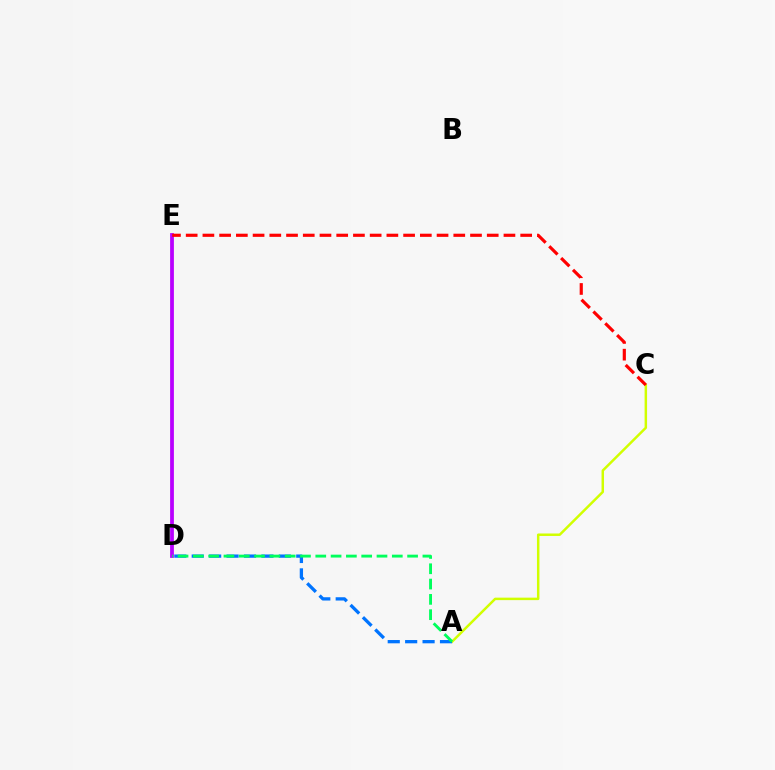{('A', 'C'): [{'color': '#d1ff00', 'line_style': 'solid', 'thickness': 1.78}], ('D', 'E'): [{'color': '#b900ff', 'line_style': 'solid', 'thickness': 2.72}], ('C', 'E'): [{'color': '#ff0000', 'line_style': 'dashed', 'thickness': 2.27}], ('A', 'D'): [{'color': '#0074ff', 'line_style': 'dashed', 'thickness': 2.37}, {'color': '#00ff5c', 'line_style': 'dashed', 'thickness': 2.08}]}